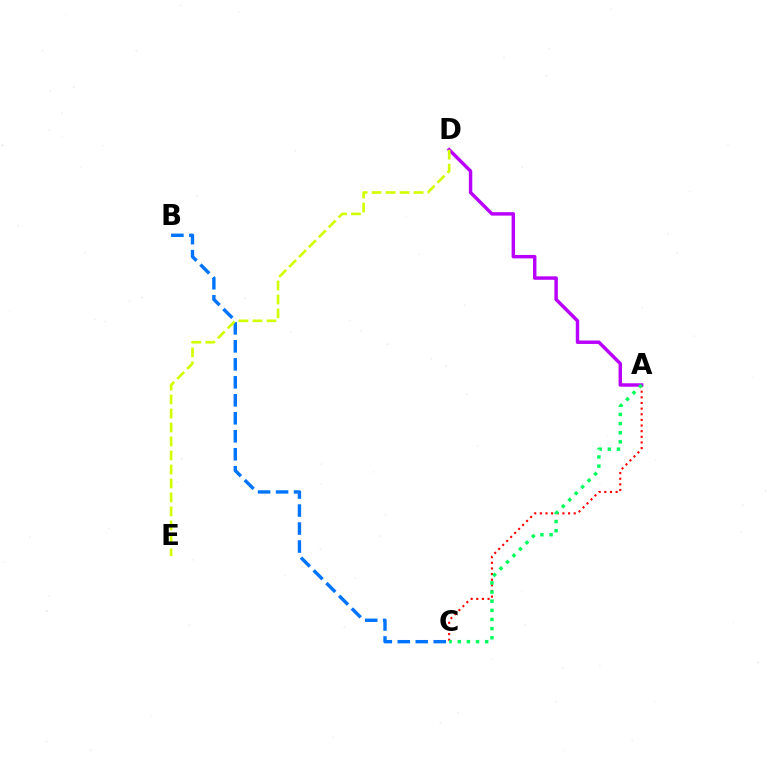{('A', 'C'): [{'color': '#ff0000', 'line_style': 'dotted', 'thickness': 1.53}, {'color': '#00ff5c', 'line_style': 'dotted', 'thickness': 2.48}], ('A', 'D'): [{'color': '#b900ff', 'line_style': 'solid', 'thickness': 2.48}], ('B', 'C'): [{'color': '#0074ff', 'line_style': 'dashed', 'thickness': 2.44}], ('D', 'E'): [{'color': '#d1ff00', 'line_style': 'dashed', 'thickness': 1.9}]}